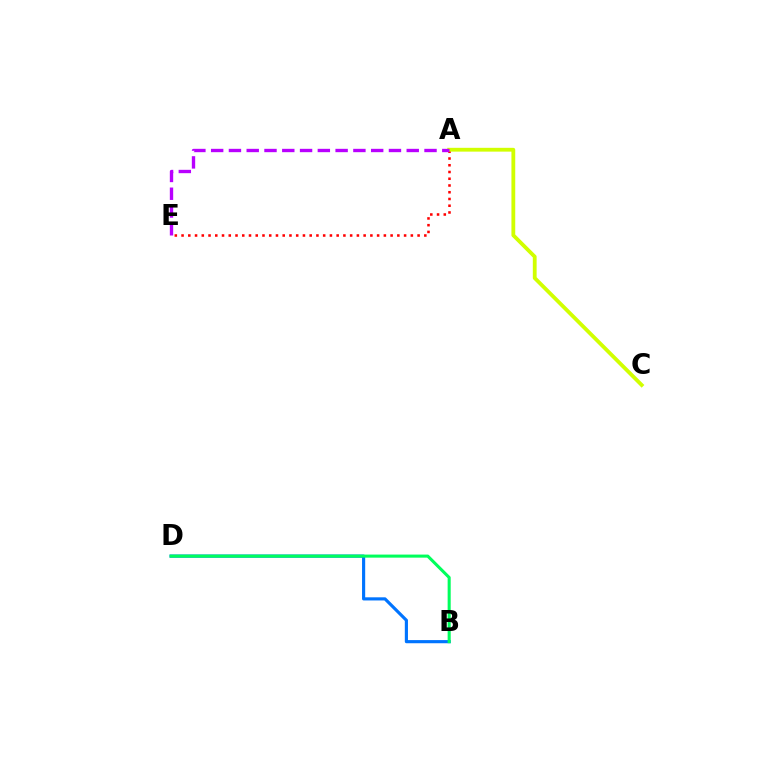{('A', 'E'): [{'color': '#ff0000', 'line_style': 'dotted', 'thickness': 1.83}, {'color': '#b900ff', 'line_style': 'dashed', 'thickness': 2.42}], ('A', 'C'): [{'color': '#d1ff00', 'line_style': 'solid', 'thickness': 2.75}], ('B', 'D'): [{'color': '#0074ff', 'line_style': 'solid', 'thickness': 2.26}, {'color': '#00ff5c', 'line_style': 'solid', 'thickness': 2.21}]}